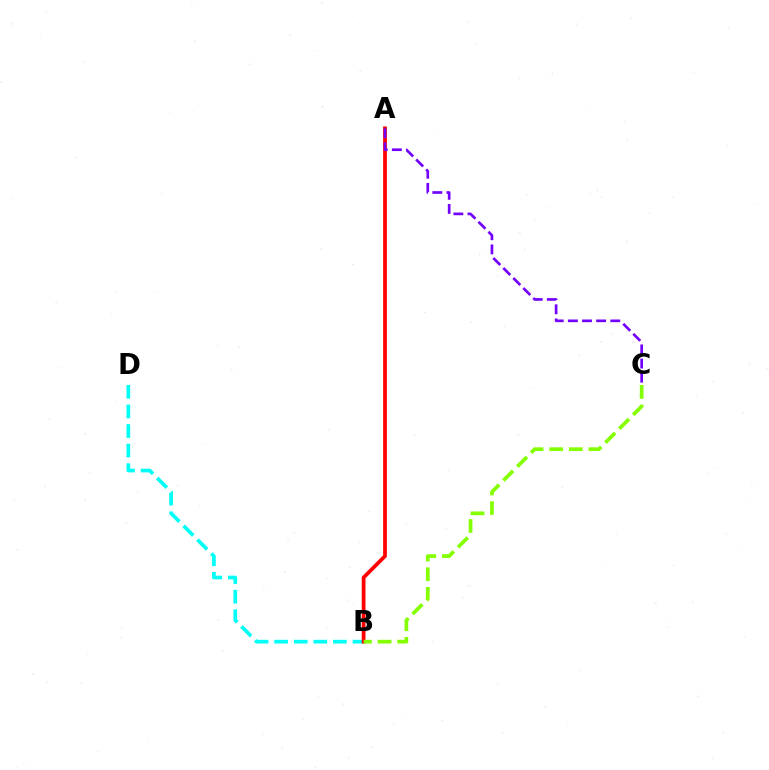{('B', 'D'): [{'color': '#00fff6', 'line_style': 'dashed', 'thickness': 2.66}], ('A', 'B'): [{'color': '#ff0000', 'line_style': 'solid', 'thickness': 2.7}], ('B', 'C'): [{'color': '#84ff00', 'line_style': 'dashed', 'thickness': 2.67}], ('A', 'C'): [{'color': '#7200ff', 'line_style': 'dashed', 'thickness': 1.92}]}